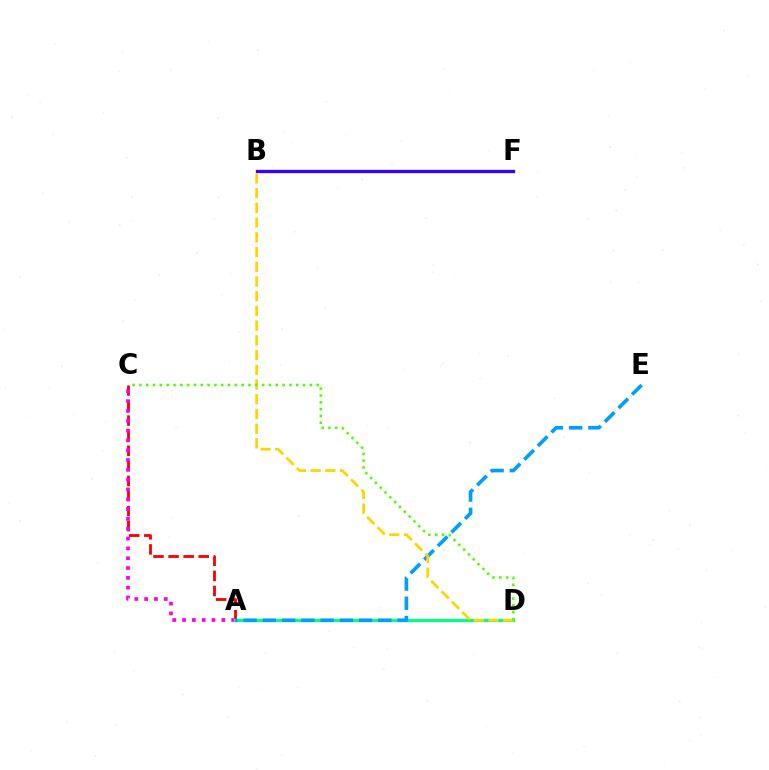{('A', 'C'): [{'color': '#ff0000', 'line_style': 'dashed', 'thickness': 2.05}, {'color': '#ff00ed', 'line_style': 'dotted', 'thickness': 2.67}], ('B', 'F'): [{'color': '#3700ff', 'line_style': 'solid', 'thickness': 2.39}], ('A', 'D'): [{'color': '#00ff86', 'line_style': 'solid', 'thickness': 2.33}], ('A', 'E'): [{'color': '#009eff', 'line_style': 'dashed', 'thickness': 2.62}], ('B', 'D'): [{'color': '#ffd500', 'line_style': 'dashed', 'thickness': 2.0}], ('C', 'D'): [{'color': '#4fff00', 'line_style': 'dotted', 'thickness': 1.85}]}